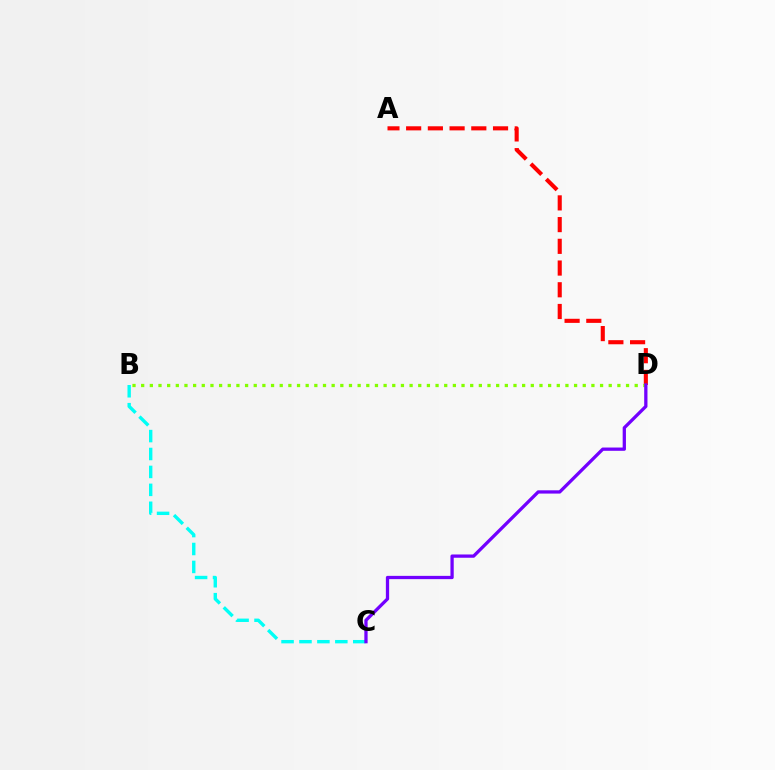{('B', 'C'): [{'color': '#00fff6', 'line_style': 'dashed', 'thickness': 2.44}], ('A', 'D'): [{'color': '#ff0000', 'line_style': 'dashed', 'thickness': 2.95}], ('B', 'D'): [{'color': '#84ff00', 'line_style': 'dotted', 'thickness': 2.35}], ('C', 'D'): [{'color': '#7200ff', 'line_style': 'solid', 'thickness': 2.36}]}